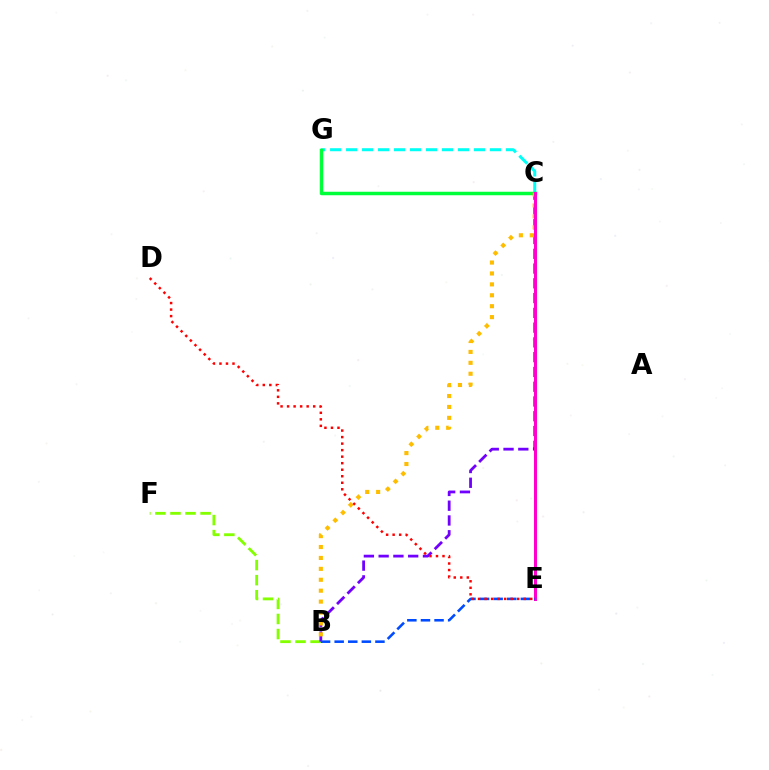{('B', 'F'): [{'color': '#84ff00', 'line_style': 'dashed', 'thickness': 2.05}], ('C', 'G'): [{'color': '#00fff6', 'line_style': 'dashed', 'thickness': 2.17}, {'color': '#00ff39', 'line_style': 'solid', 'thickness': 2.51}], ('B', 'C'): [{'color': '#7200ff', 'line_style': 'dashed', 'thickness': 2.01}, {'color': '#ffbd00', 'line_style': 'dotted', 'thickness': 2.97}], ('C', 'E'): [{'color': '#ff00cf', 'line_style': 'solid', 'thickness': 2.18}], ('B', 'E'): [{'color': '#004bff', 'line_style': 'dashed', 'thickness': 1.85}], ('D', 'E'): [{'color': '#ff0000', 'line_style': 'dotted', 'thickness': 1.77}]}